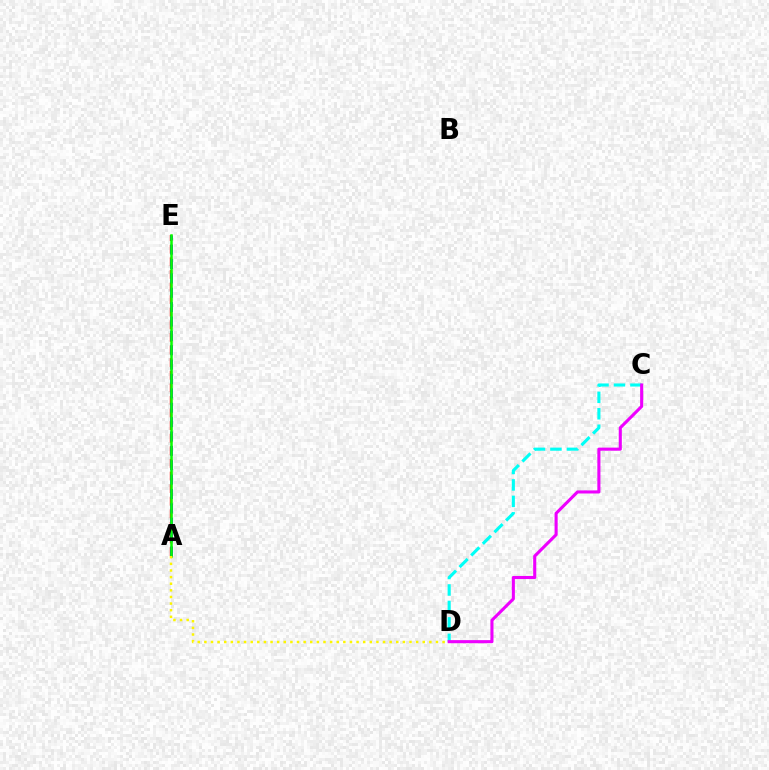{('A', 'E'): [{'color': '#ff0000', 'line_style': 'dashed', 'thickness': 1.71}, {'color': '#0010ff', 'line_style': 'dashed', 'thickness': 1.95}, {'color': '#08ff00', 'line_style': 'solid', 'thickness': 1.82}], ('C', 'D'): [{'color': '#00fff6', 'line_style': 'dashed', 'thickness': 2.24}, {'color': '#ee00ff', 'line_style': 'solid', 'thickness': 2.22}], ('A', 'D'): [{'color': '#fcf500', 'line_style': 'dotted', 'thickness': 1.8}]}